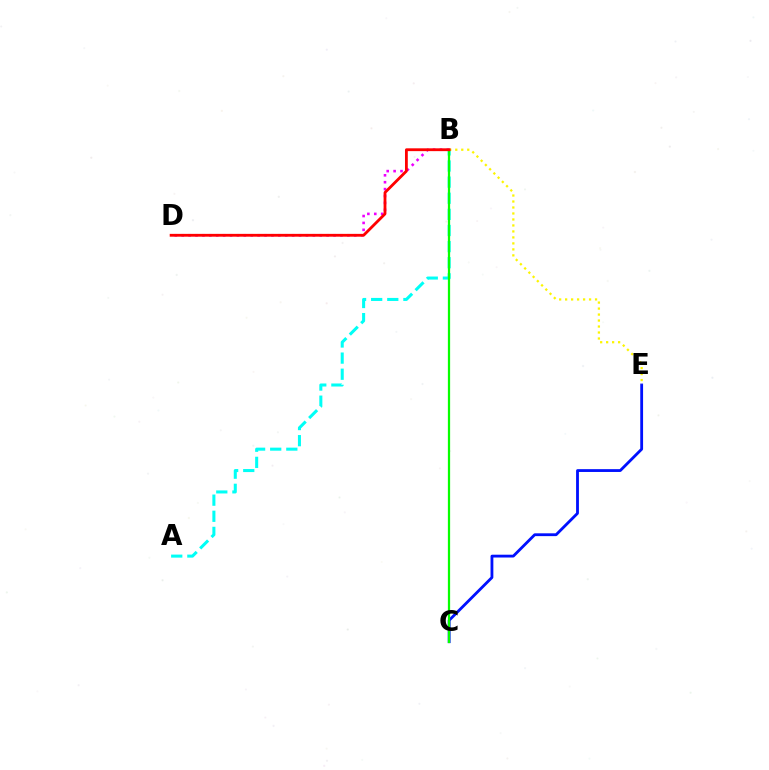{('C', 'E'): [{'color': '#0010ff', 'line_style': 'solid', 'thickness': 2.03}], ('A', 'B'): [{'color': '#00fff6', 'line_style': 'dashed', 'thickness': 2.19}], ('B', 'D'): [{'color': '#ee00ff', 'line_style': 'dotted', 'thickness': 1.88}, {'color': '#ff0000', 'line_style': 'solid', 'thickness': 2.02}], ('B', 'E'): [{'color': '#fcf500', 'line_style': 'dotted', 'thickness': 1.63}], ('B', 'C'): [{'color': '#08ff00', 'line_style': 'solid', 'thickness': 1.62}]}